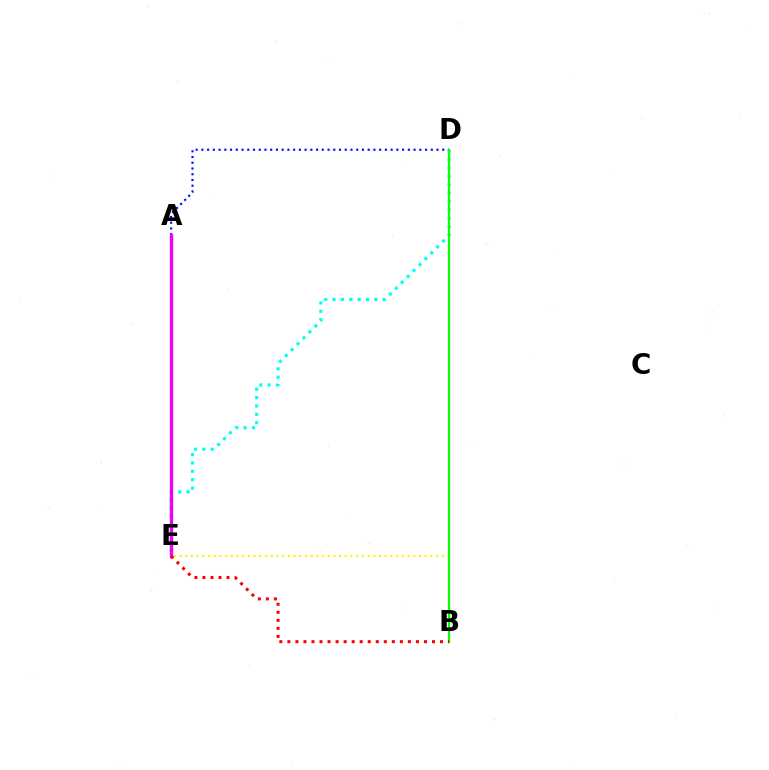{('A', 'D'): [{'color': '#0010ff', 'line_style': 'dotted', 'thickness': 1.56}], ('D', 'E'): [{'color': '#00fff6', 'line_style': 'dotted', 'thickness': 2.27}], ('B', 'E'): [{'color': '#fcf500', 'line_style': 'dotted', 'thickness': 1.55}, {'color': '#ff0000', 'line_style': 'dotted', 'thickness': 2.18}], ('B', 'D'): [{'color': '#08ff00', 'line_style': 'solid', 'thickness': 1.61}], ('A', 'E'): [{'color': '#ee00ff', 'line_style': 'solid', 'thickness': 2.42}]}